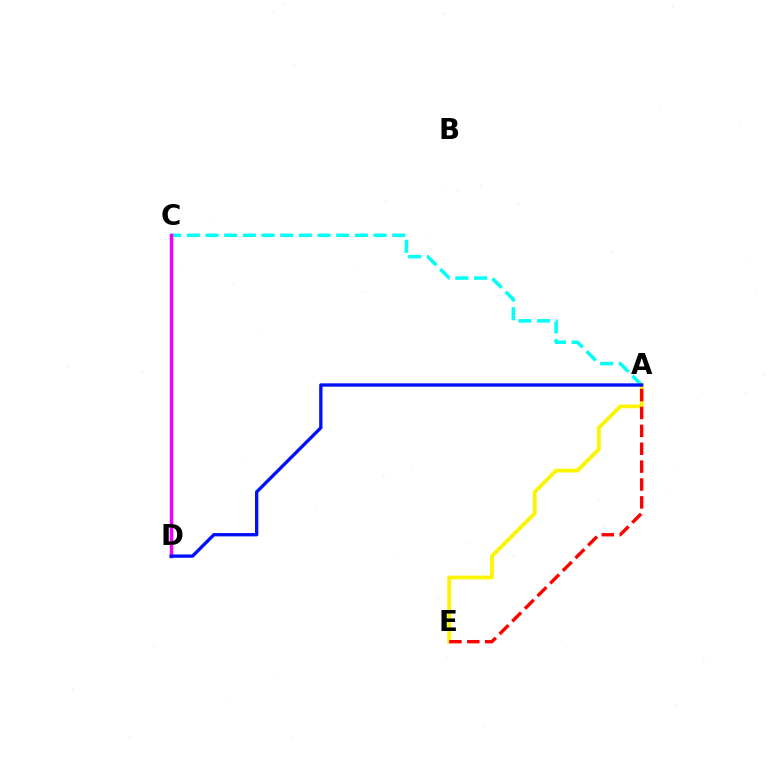{('A', 'C'): [{'color': '#00fff6', 'line_style': 'dashed', 'thickness': 2.54}], ('C', 'D'): [{'color': '#08ff00', 'line_style': 'solid', 'thickness': 2.15}, {'color': '#ee00ff', 'line_style': 'solid', 'thickness': 2.51}], ('A', 'E'): [{'color': '#fcf500', 'line_style': 'solid', 'thickness': 2.74}, {'color': '#ff0000', 'line_style': 'dashed', 'thickness': 2.43}], ('A', 'D'): [{'color': '#0010ff', 'line_style': 'solid', 'thickness': 2.4}]}